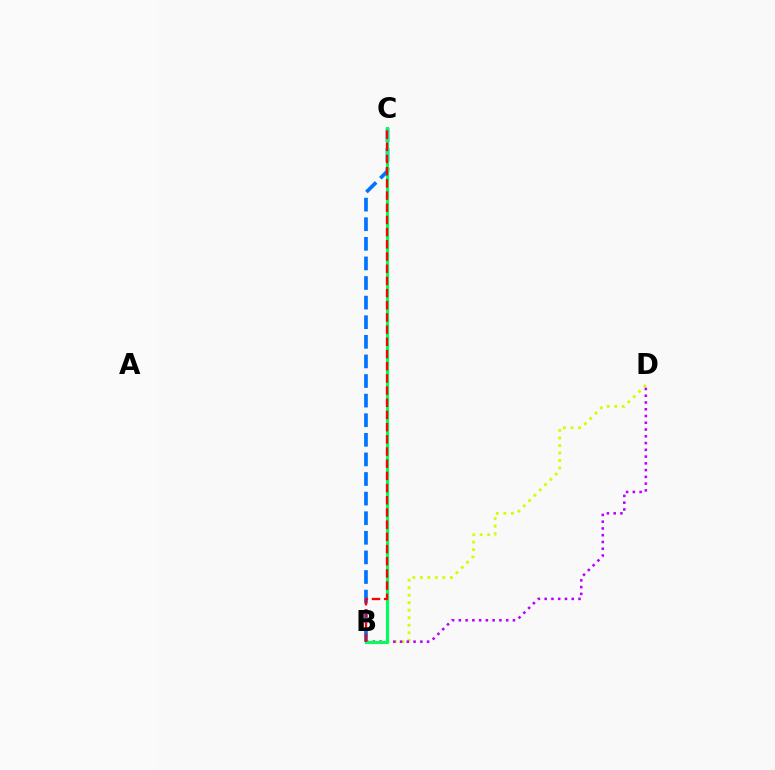{('B', 'C'): [{'color': '#0074ff', 'line_style': 'dashed', 'thickness': 2.66}, {'color': '#00ff5c', 'line_style': 'solid', 'thickness': 2.25}, {'color': '#ff0000', 'line_style': 'dashed', 'thickness': 1.66}], ('B', 'D'): [{'color': '#d1ff00', 'line_style': 'dotted', 'thickness': 2.04}, {'color': '#b900ff', 'line_style': 'dotted', 'thickness': 1.84}]}